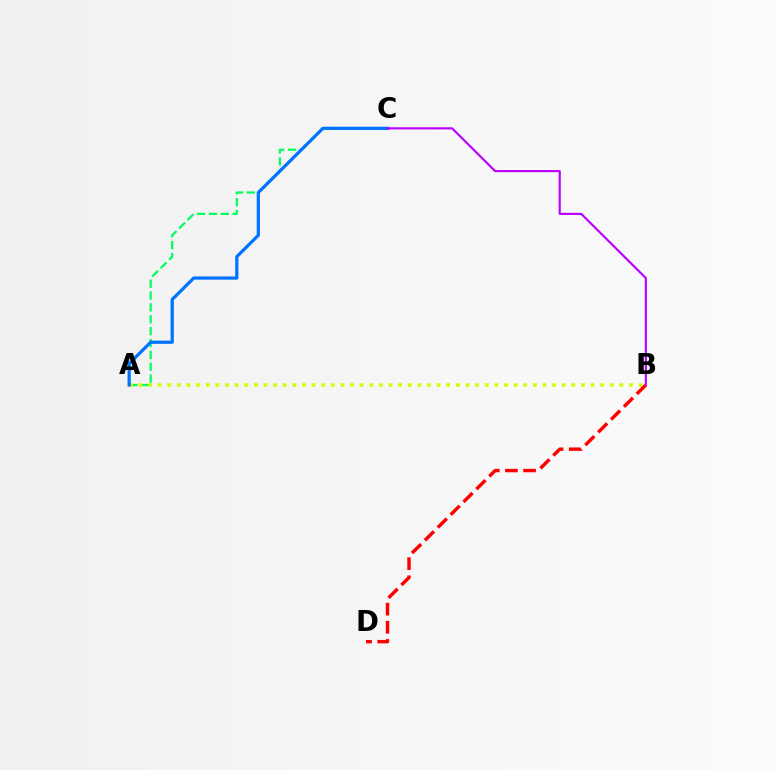{('A', 'C'): [{'color': '#00ff5c', 'line_style': 'dashed', 'thickness': 1.61}, {'color': '#0074ff', 'line_style': 'solid', 'thickness': 2.32}], ('A', 'B'): [{'color': '#d1ff00', 'line_style': 'dotted', 'thickness': 2.61}], ('B', 'D'): [{'color': '#ff0000', 'line_style': 'dashed', 'thickness': 2.47}], ('B', 'C'): [{'color': '#b900ff', 'line_style': 'solid', 'thickness': 1.54}]}